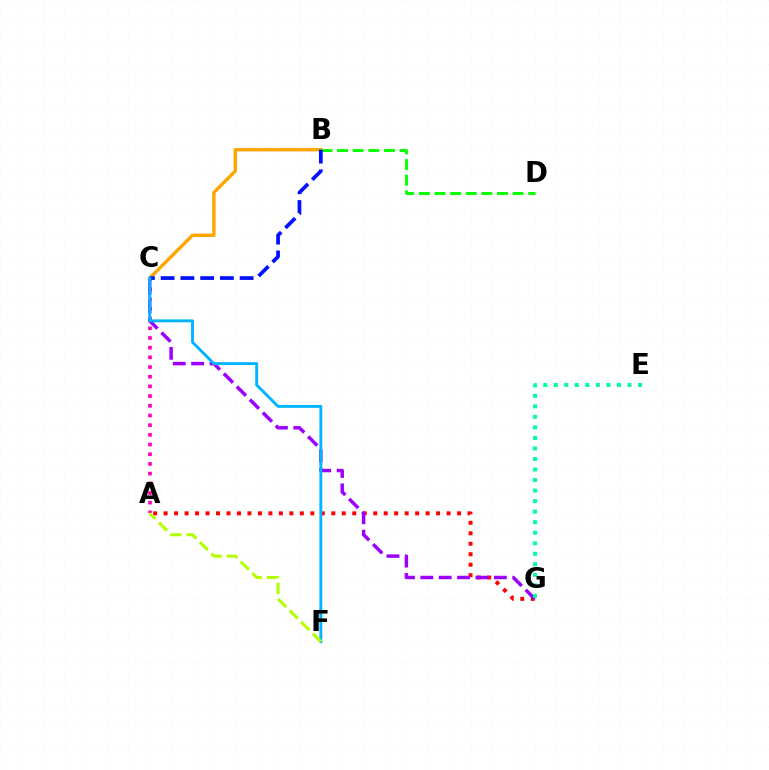{('B', 'C'): [{'color': '#ffa500', 'line_style': 'solid', 'thickness': 2.42}, {'color': '#0010ff', 'line_style': 'dashed', 'thickness': 2.68}], ('A', 'C'): [{'color': '#ff00bd', 'line_style': 'dotted', 'thickness': 2.63}], ('B', 'D'): [{'color': '#08ff00', 'line_style': 'dashed', 'thickness': 2.12}], ('A', 'G'): [{'color': '#ff0000', 'line_style': 'dotted', 'thickness': 2.85}], ('C', 'G'): [{'color': '#9b00ff', 'line_style': 'dashed', 'thickness': 2.5}], ('C', 'F'): [{'color': '#00b5ff', 'line_style': 'solid', 'thickness': 2.09}], ('A', 'F'): [{'color': '#b3ff00', 'line_style': 'dashed', 'thickness': 2.22}], ('E', 'G'): [{'color': '#00ff9d', 'line_style': 'dotted', 'thickness': 2.86}]}